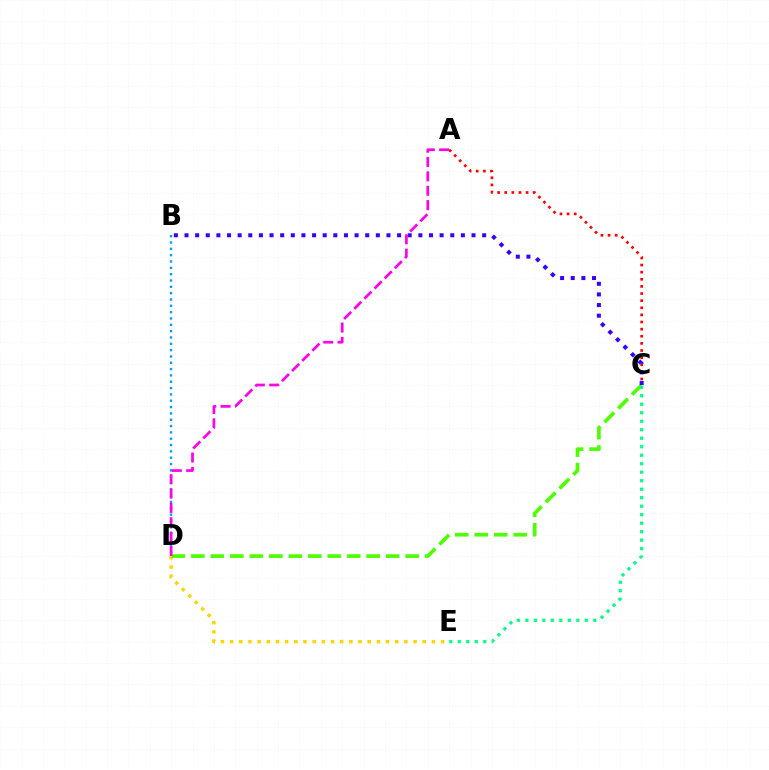{('D', 'E'): [{'color': '#ffd500', 'line_style': 'dotted', 'thickness': 2.49}], ('A', 'C'): [{'color': '#ff0000', 'line_style': 'dotted', 'thickness': 1.93}], ('C', 'D'): [{'color': '#4fff00', 'line_style': 'dashed', 'thickness': 2.65}], ('C', 'E'): [{'color': '#00ff86', 'line_style': 'dotted', 'thickness': 2.31}], ('B', 'D'): [{'color': '#009eff', 'line_style': 'dotted', 'thickness': 1.72}], ('A', 'D'): [{'color': '#ff00ed', 'line_style': 'dashed', 'thickness': 1.95}], ('B', 'C'): [{'color': '#3700ff', 'line_style': 'dotted', 'thickness': 2.89}]}